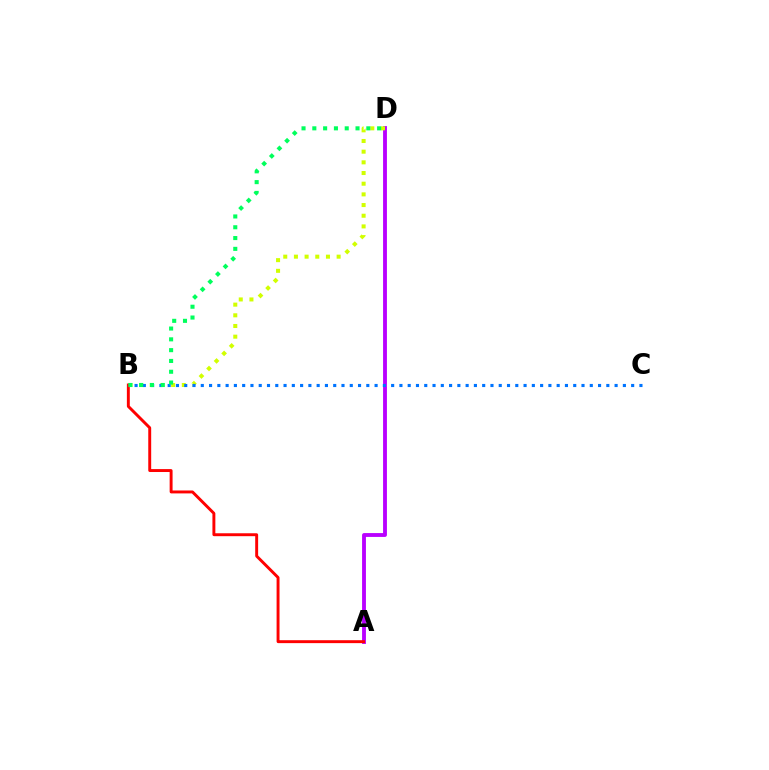{('A', 'D'): [{'color': '#b900ff', 'line_style': 'solid', 'thickness': 2.78}], ('B', 'D'): [{'color': '#d1ff00', 'line_style': 'dotted', 'thickness': 2.9}, {'color': '#00ff5c', 'line_style': 'dotted', 'thickness': 2.93}], ('B', 'C'): [{'color': '#0074ff', 'line_style': 'dotted', 'thickness': 2.25}], ('A', 'B'): [{'color': '#ff0000', 'line_style': 'solid', 'thickness': 2.11}]}